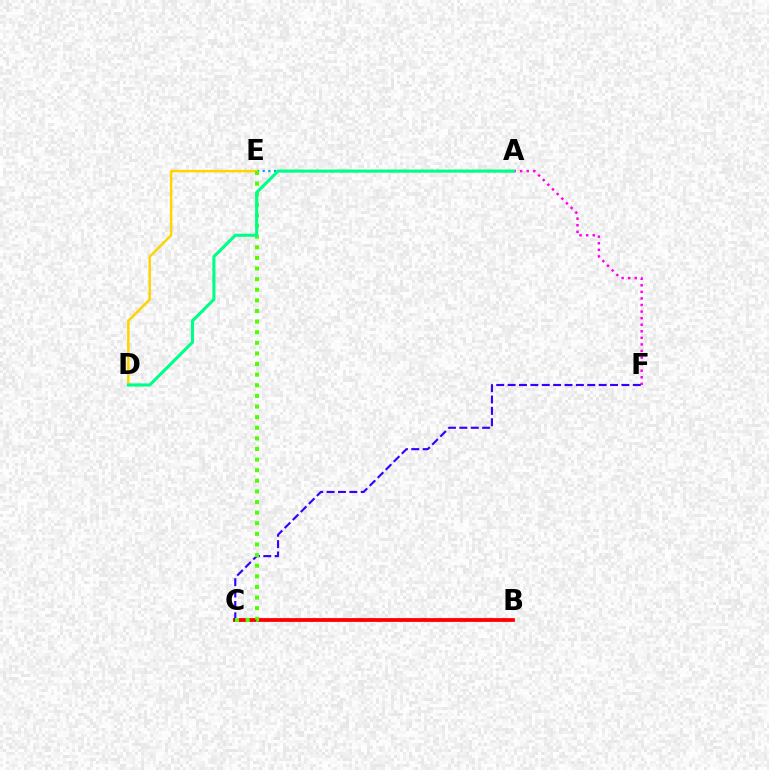{('B', 'C'): [{'color': '#ff0000', 'line_style': 'solid', 'thickness': 2.74}], ('A', 'E'): [{'color': '#009eff', 'line_style': 'dotted', 'thickness': 1.53}], ('A', 'F'): [{'color': '#ff00ed', 'line_style': 'dotted', 'thickness': 1.79}], ('D', 'E'): [{'color': '#ffd500', 'line_style': 'solid', 'thickness': 1.78}], ('C', 'F'): [{'color': '#3700ff', 'line_style': 'dashed', 'thickness': 1.55}], ('C', 'E'): [{'color': '#4fff00', 'line_style': 'dotted', 'thickness': 2.88}], ('A', 'D'): [{'color': '#00ff86', 'line_style': 'solid', 'thickness': 2.24}]}